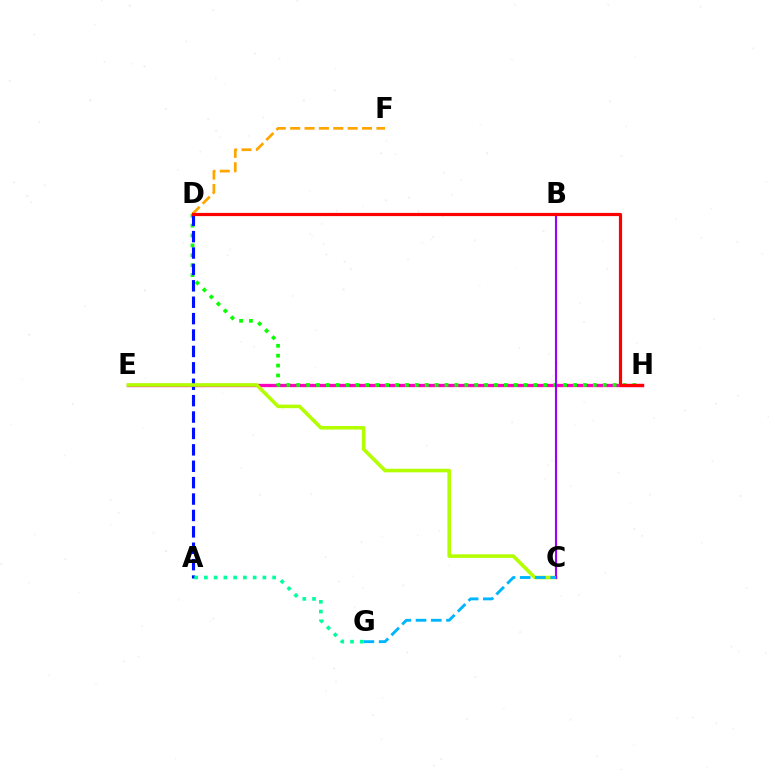{('E', 'H'): [{'color': '#ff00bd', 'line_style': 'solid', 'thickness': 2.38}], ('D', 'H'): [{'color': '#08ff00', 'line_style': 'dotted', 'thickness': 2.69}, {'color': '#ff0000', 'line_style': 'solid', 'thickness': 2.3}], ('A', 'D'): [{'color': '#0010ff', 'line_style': 'dashed', 'thickness': 2.23}], ('D', 'F'): [{'color': '#ffa500', 'line_style': 'dashed', 'thickness': 1.95}], ('C', 'E'): [{'color': '#b3ff00', 'line_style': 'solid', 'thickness': 2.58}], ('B', 'C'): [{'color': '#9b00ff', 'line_style': 'solid', 'thickness': 1.52}], ('A', 'G'): [{'color': '#00ff9d', 'line_style': 'dotted', 'thickness': 2.65}], ('C', 'G'): [{'color': '#00b5ff', 'line_style': 'dashed', 'thickness': 2.07}]}